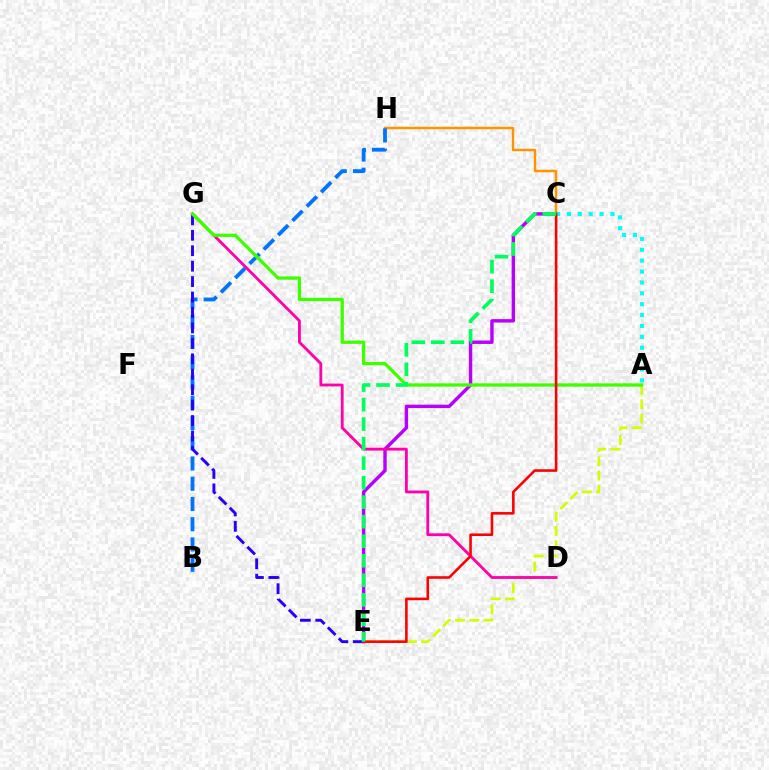{('C', 'H'): [{'color': '#ff9400', 'line_style': 'solid', 'thickness': 1.77}], ('B', 'H'): [{'color': '#0074ff', 'line_style': 'dashed', 'thickness': 2.75}], ('E', 'G'): [{'color': '#2500ff', 'line_style': 'dashed', 'thickness': 2.1}], ('A', 'E'): [{'color': '#d1ff00', 'line_style': 'dashed', 'thickness': 1.94}], ('C', 'E'): [{'color': '#b900ff', 'line_style': 'solid', 'thickness': 2.46}, {'color': '#ff0000', 'line_style': 'solid', 'thickness': 1.87}, {'color': '#00ff5c', 'line_style': 'dashed', 'thickness': 2.65}], ('D', 'G'): [{'color': '#ff00ac', 'line_style': 'solid', 'thickness': 2.03}], ('A', 'C'): [{'color': '#00fff6', 'line_style': 'dotted', 'thickness': 2.96}], ('A', 'G'): [{'color': '#3dff00', 'line_style': 'solid', 'thickness': 2.36}]}